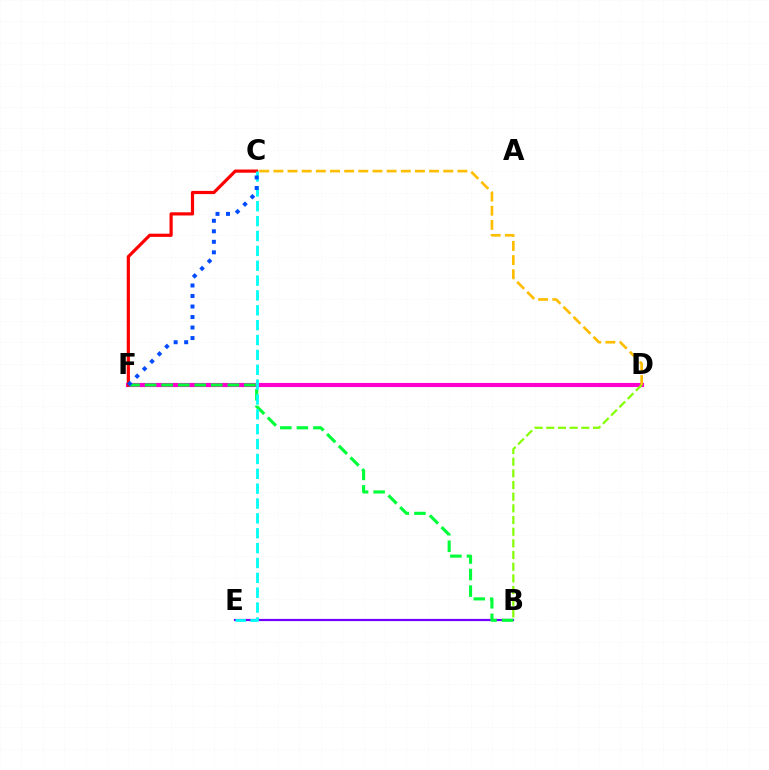{('B', 'E'): [{'color': '#7200ff', 'line_style': 'solid', 'thickness': 1.58}], ('D', 'F'): [{'color': '#ff00cf', 'line_style': 'solid', 'thickness': 2.98}], ('B', 'F'): [{'color': '#00ff39', 'line_style': 'dashed', 'thickness': 2.25}], ('C', 'F'): [{'color': '#ff0000', 'line_style': 'solid', 'thickness': 2.3}, {'color': '#004bff', 'line_style': 'dotted', 'thickness': 2.86}], ('C', 'D'): [{'color': '#ffbd00', 'line_style': 'dashed', 'thickness': 1.92}], ('C', 'E'): [{'color': '#00fff6', 'line_style': 'dashed', 'thickness': 2.02}], ('B', 'D'): [{'color': '#84ff00', 'line_style': 'dashed', 'thickness': 1.59}]}